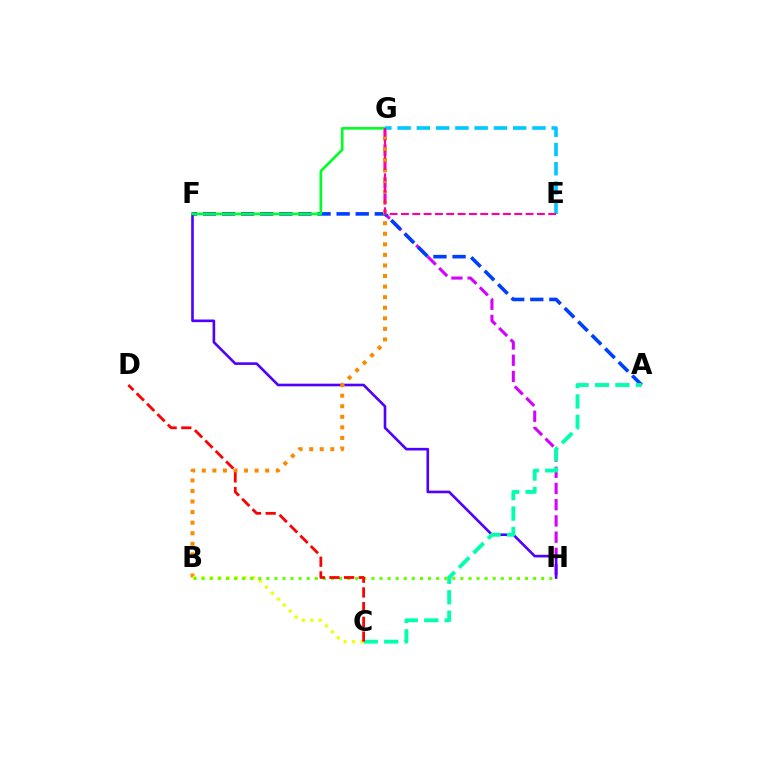{('G', 'H'): [{'color': '#d600ff', 'line_style': 'dashed', 'thickness': 2.2}], ('F', 'H'): [{'color': '#4f00ff', 'line_style': 'solid', 'thickness': 1.89}], ('A', 'F'): [{'color': '#003fff', 'line_style': 'dashed', 'thickness': 2.59}], ('B', 'G'): [{'color': '#ff8800', 'line_style': 'dotted', 'thickness': 2.87}], ('A', 'C'): [{'color': '#00ffaf', 'line_style': 'dashed', 'thickness': 2.78}], ('B', 'C'): [{'color': '#eeff00', 'line_style': 'dotted', 'thickness': 2.29}], ('B', 'H'): [{'color': '#66ff00', 'line_style': 'dotted', 'thickness': 2.2}], ('F', 'G'): [{'color': '#00ff27', 'line_style': 'solid', 'thickness': 1.91}], ('C', 'D'): [{'color': '#ff0000', 'line_style': 'dashed', 'thickness': 2.0}], ('E', 'G'): [{'color': '#00c7ff', 'line_style': 'dashed', 'thickness': 2.62}, {'color': '#ff00a0', 'line_style': 'dashed', 'thickness': 1.54}]}